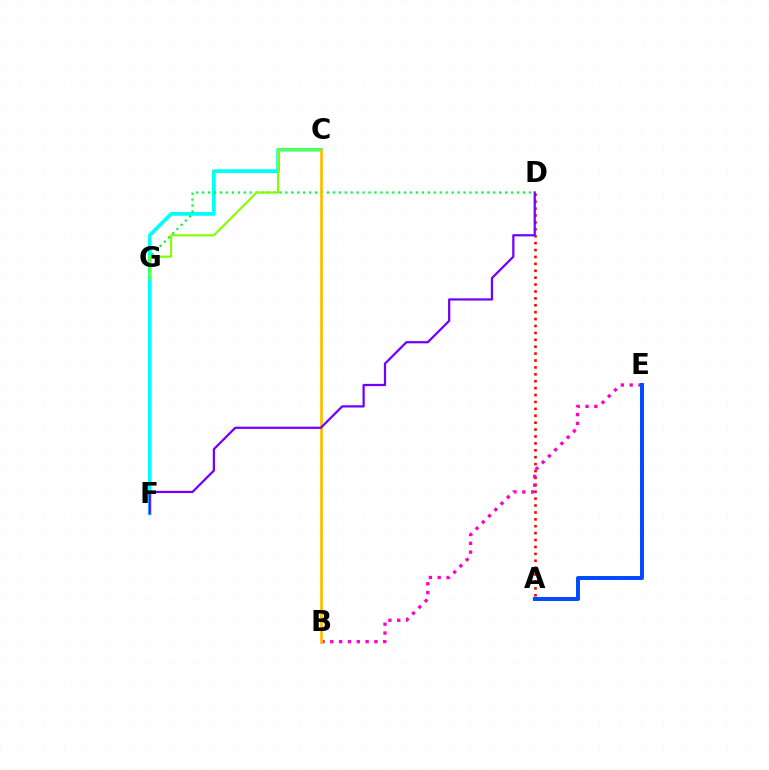{('C', 'F'): [{'color': '#00fff6', 'line_style': 'solid', 'thickness': 2.67}], ('A', 'D'): [{'color': '#ff0000', 'line_style': 'dotted', 'thickness': 1.88}], ('D', 'G'): [{'color': '#00ff39', 'line_style': 'dotted', 'thickness': 1.61}], ('B', 'E'): [{'color': '#ff00cf', 'line_style': 'dotted', 'thickness': 2.4}], ('C', 'G'): [{'color': '#84ff00', 'line_style': 'solid', 'thickness': 1.53}], ('B', 'C'): [{'color': '#ffbd00', 'line_style': 'solid', 'thickness': 1.97}], ('D', 'F'): [{'color': '#7200ff', 'line_style': 'solid', 'thickness': 1.62}], ('A', 'E'): [{'color': '#004bff', 'line_style': 'solid', 'thickness': 2.84}]}